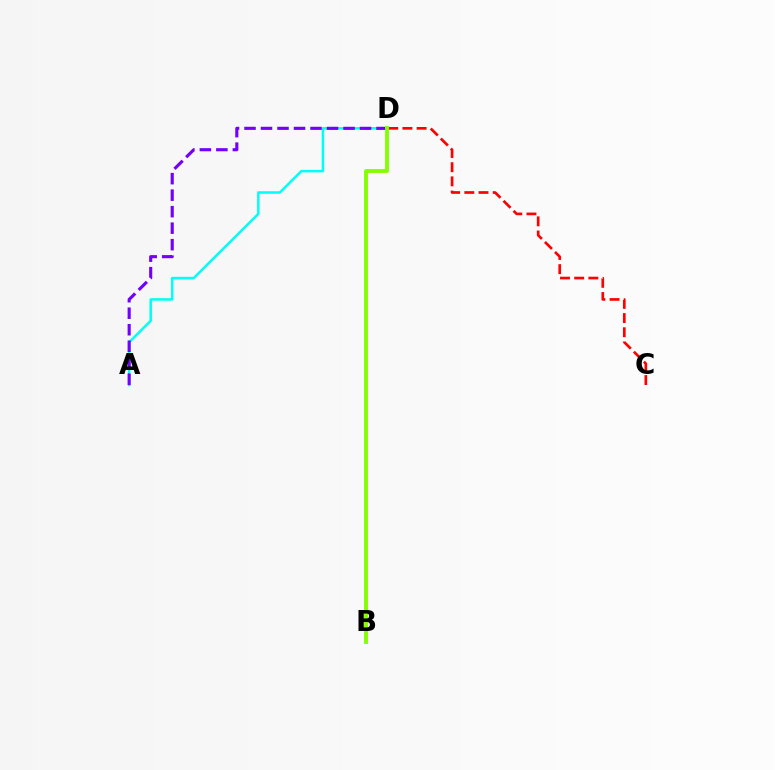{('A', 'D'): [{'color': '#00fff6', 'line_style': 'solid', 'thickness': 1.81}, {'color': '#7200ff', 'line_style': 'dashed', 'thickness': 2.24}], ('C', 'D'): [{'color': '#ff0000', 'line_style': 'dashed', 'thickness': 1.93}], ('B', 'D'): [{'color': '#84ff00', 'line_style': 'solid', 'thickness': 2.79}]}